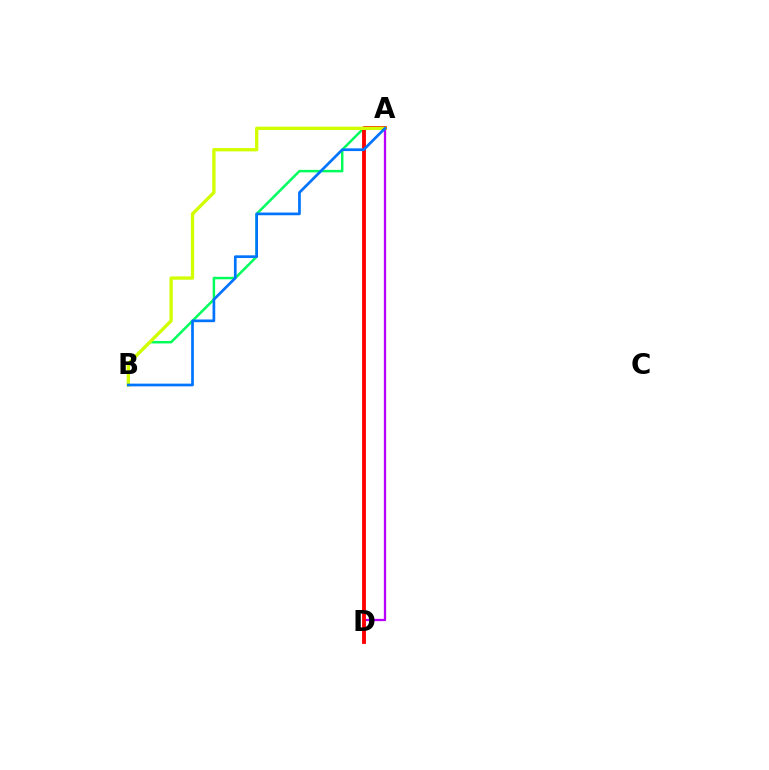{('A', 'B'): [{'color': '#00ff5c', 'line_style': 'solid', 'thickness': 1.79}, {'color': '#d1ff00', 'line_style': 'solid', 'thickness': 2.39}, {'color': '#0074ff', 'line_style': 'solid', 'thickness': 1.95}], ('A', 'D'): [{'color': '#b900ff', 'line_style': 'solid', 'thickness': 1.65}, {'color': '#ff0000', 'line_style': 'solid', 'thickness': 2.77}]}